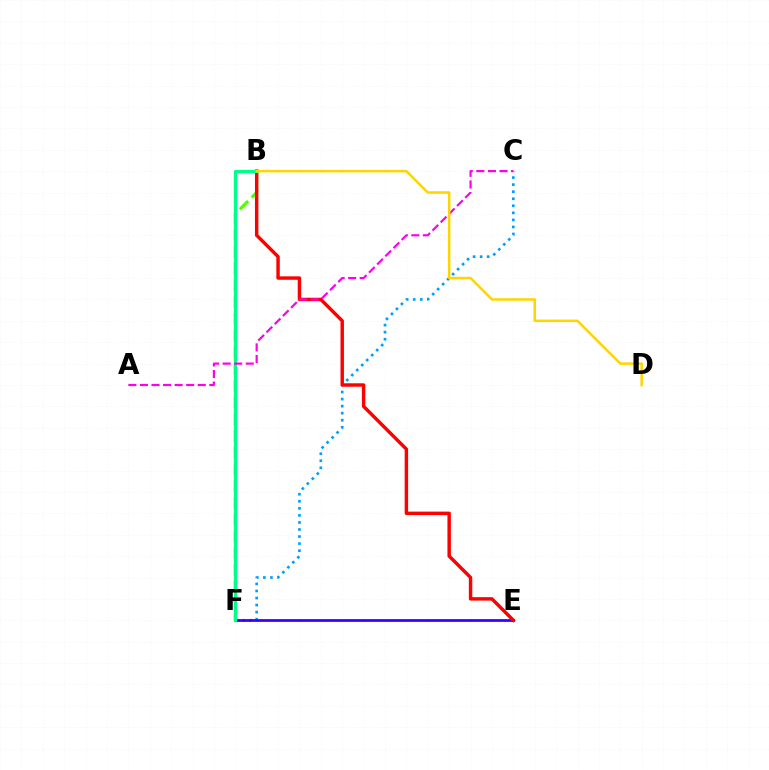{('C', 'F'): [{'color': '#009eff', 'line_style': 'dotted', 'thickness': 1.92}], ('E', 'F'): [{'color': '#3700ff', 'line_style': 'solid', 'thickness': 1.98}], ('B', 'F'): [{'color': '#4fff00', 'line_style': 'dashed', 'thickness': 2.27}, {'color': '#00ff86', 'line_style': 'solid', 'thickness': 2.32}], ('B', 'E'): [{'color': '#ff0000', 'line_style': 'solid', 'thickness': 2.47}], ('A', 'C'): [{'color': '#ff00ed', 'line_style': 'dashed', 'thickness': 1.57}], ('B', 'D'): [{'color': '#ffd500', 'line_style': 'solid', 'thickness': 1.81}]}